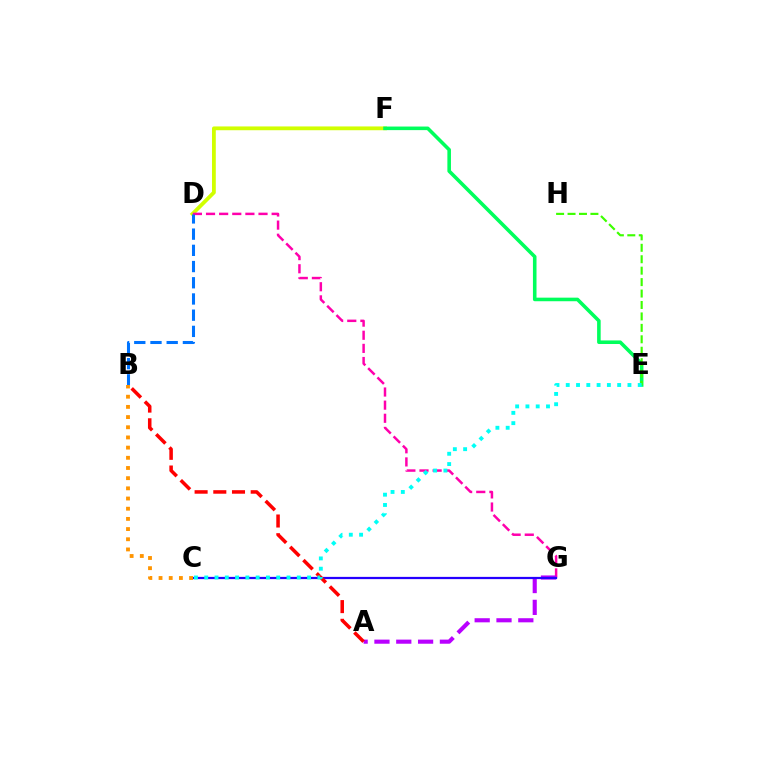{('D', 'F'): [{'color': '#d1ff00', 'line_style': 'solid', 'thickness': 2.73}], ('D', 'G'): [{'color': '#ff00ac', 'line_style': 'dashed', 'thickness': 1.78}], ('A', 'G'): [{'color': '#b900ff', 'line_style': 'dashed', 'thickness': 2.96}], ('E', 'F'): [{'color': '#00ff5c', 'line_style': 'solid', 'thickness': 2.58}], ('B', 'D'): [{'color': '#0074ff', 'line_style': 'dashed', 'thickness': 2.2}], ('C', 'G'): [{'color': '#2500ff', 'line_style': 'solid', 'thickness': 1.62}], ('A', 'B'): [{'color': '#ff0000', 'line_style': 'dashed', 'thickness': 2.54}], ('B', 'C'): [{'color': '#ff9400', 'line_style': 'dotted', 'thickness': 2.77}], ('E', 'H'): [{'color': '#3dff00', 'line_style': 'dashed', 'thickness': 1.55}], ('C', 'E'): [{'color': '#00fff6', 'line_style': 'dotted', 'thickness': 2.79}]}